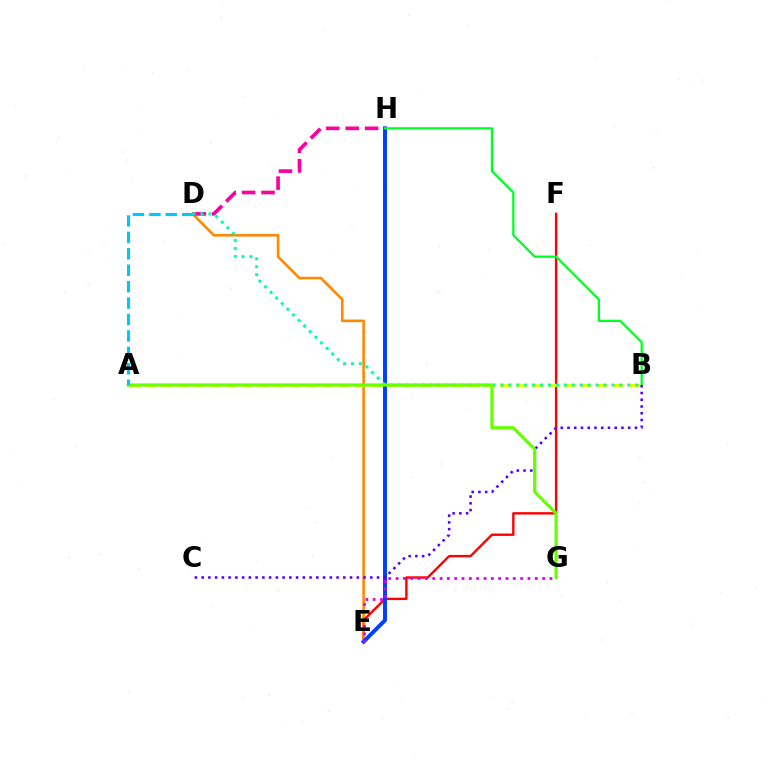{('E', 'F'): [{'color': '#ff0000', 'line_style': 'solid', 'thickness': 1.72}], ('D', 'E'): [{'color': '#ff8800', 'line_style': 'solid', 'thickness': 1.86}], ('A', 'B'): [{'color': '#eeff00', 'line_style': 'dashed', 'thickness': 2.19}], ('D', 'H'): [{'color': '#ff00a0', 'line_style': 'dashed', 'thickness': 2.64}], ('E', 'H'): [{'color': '#003fff', 'line_style': 'solid', 'thickness': 2.85}], ('B', 'D'): [{'color': '#00ffaf', 'line_style': 'dotted', 'thickness': 2.15}], ('B', 'H'): [{'color': '#00ff27', 'line_style': 'solid', 'thickness': 1.64}], ('B', 'C'): [{'color': '#4f00ff', 'line_style': 'dotted', 'thickness': 1.83}], ('A', 'G'): [{'color': '#66ff00', 'line_style': 'solid', 'thickness': 2.29}], ('E', 'G'): [{'color': '#d600ff', 'line_style': 'dotted', 'thickness': 1.99}], ('A', 'D'): [{'color': '#00c7ff', 'line_style': 'dashed', 'thickness': 2.23}]}